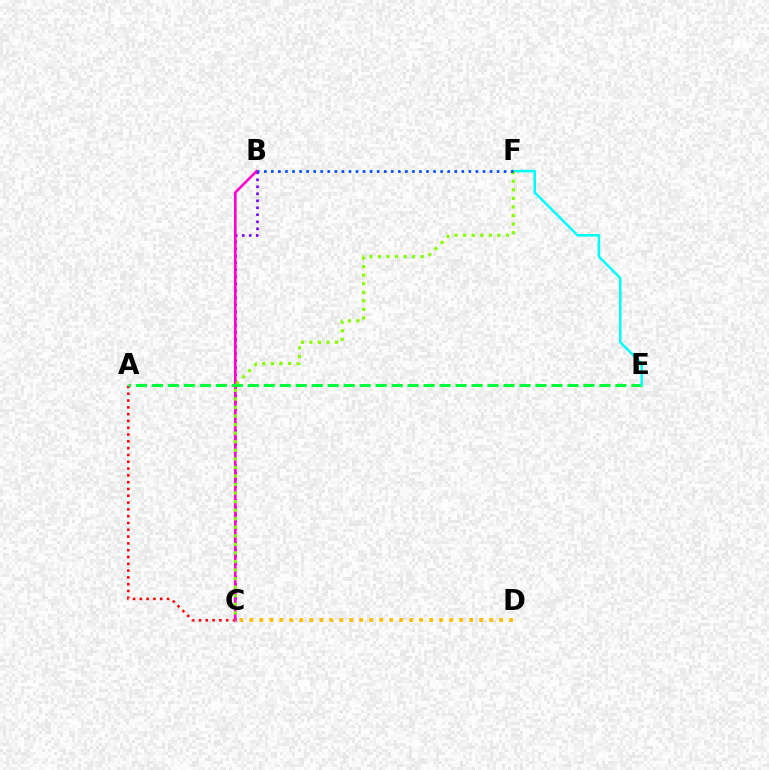{('B', 'C'): [{'color': '#7200ff', 'line_style': 'dotted', 'thickness': 1.9}, {'color': '#ff00cf', 'line_style': 'solid', 'thickness': 1.91}], ('C', 'D'): [{'color': '#ffbd00', 'line_style': 'dotted', 'thickness': 2.71}], ('A', 'C'): [{'color': '#ff0000', 'line_style': 'dotted', 'thickness': 1.85}], ('A', 'E'): [{'color': '#00ff39', 'line_style': 'dashed', 'thickness': 2.17}], ('E', 'F'): [{'color': '#00fff6', 'line_style': 'solid', 'thickness': 1.84}], ('C', 'F'): [{'color': '#84ff00', 'line_style': 'dotted', 'thickness': 2.32}], ('B', 'F'): [{'color': '#004bff', 'line_style': 'dotted', 'thickness': 1.92}]}